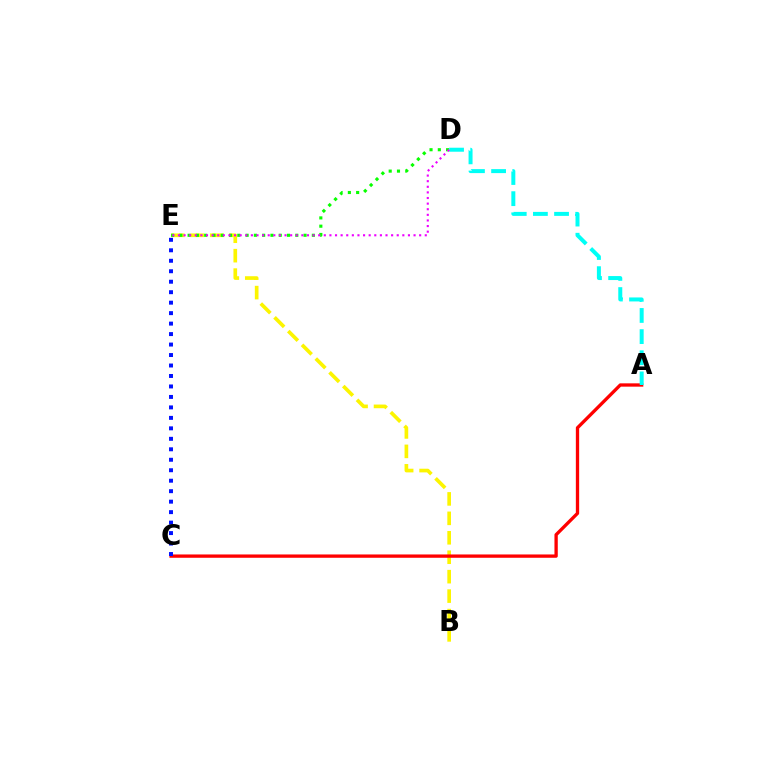{('B', 'E'): [{'color': '#fcf500', 'line_style': 'dashed', 'thickness': 2.64}], ('A', 'C'): [{'color': '#ff0000', 'line_style': 'solid', 'thickness': 2.39}], ('D', 'E'): [{'color': '#08ff00', 'line_style': 'dotted', 'thickness': 2.25}, {'color': '#ee00ff', 'line_style': 'dotted', 'thickness': 1.52}], ('A', 'D'): [{'color': '#00fff6', 'line_style': 'dashed', 'thickness': 2.87}], ('C', 'E'): [{'color': '#0010ff', 'line_style': 'dotted', 'thickness': 2.85}]}